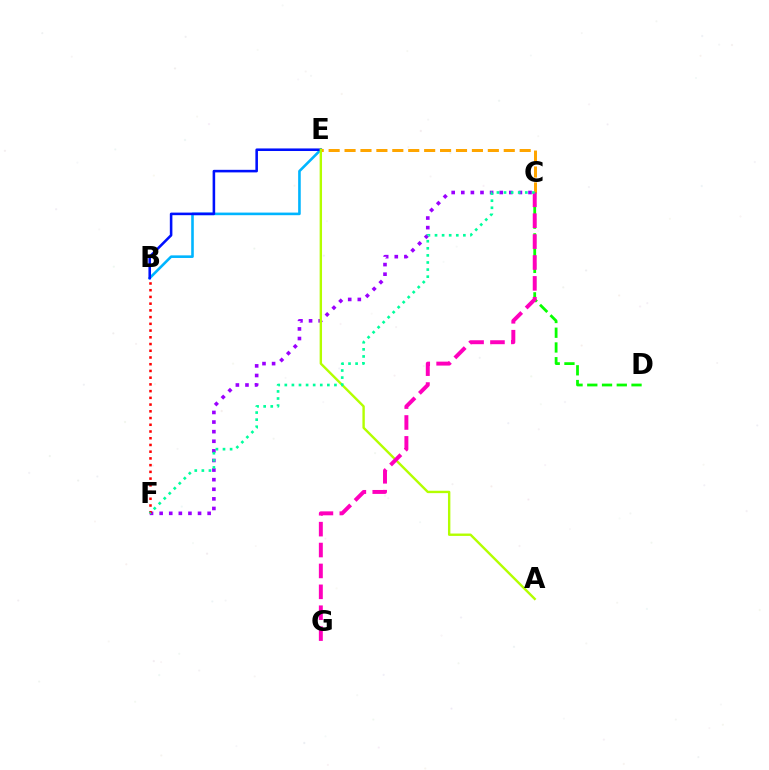{('B', 'E'): [{'color': '#00b5ff', 'line_style': 'solid', 'thickness': 1.87}, {'color': '#0010ff', 'line_style': 'solid', 'thickness': 1.85}], ('C', 'F'): [{'color': '#9b00ff', 'line_style': 'dotted', 'thickness': 2.61}, {'color': '#00ff9d', 'line_style': 'dotted', 'thickness': 1.93}], ('C', 'E'): [{'color': '#ffa500', 'line_style': 'dashed', 'thickness': 2.16}], ('B', 'F'): [{'color': '#ff0000', 'line_style': 'dotted', 'thickness': 1.83}], ('A', 'E'): [{'color': '#b3ff00', 'line_style': 'solid', 'thickness': 1.72}], ('C', 'D'): [{'color': '#08ff00', 'line_style': 'dashed', 'thickness': 2.0}], ('C', 'G'): [{'color': '#ff00bd', 'line_style': 'dashed', 'thickness': 2.84}]}